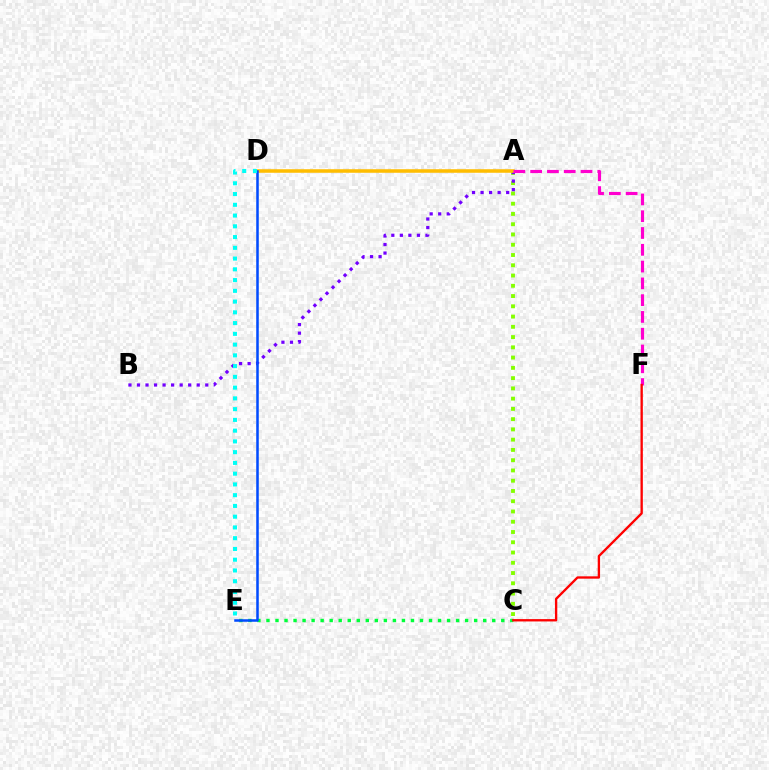{('A', 'C'): [{'color': '#84ff00', 'line_style': 'dotted', 'thickness': 2.79}], ('A', 'B'): [{'color': '#7200ff', 'line_style': 'dotted', 'thickness': 2.32}], ('A', 'D'): [{'color': '#ffbd00', 'line_style': 'solid', 'thickness': 2.55}], ('C', 'E'): [{'color': '#00ff39', 'line_style': 'dotted', 'thickness': 2.45}], ('A', 'F'): [{'color': '#ff00cf', 'line_style': 'dashed', 'thickness': 2.28}], ('D', 'E'): [{'color': '#004bff', 'line_style': 'solid', 'thickness': 1.82}, {'color': '#00fff6', 'line_style': 'dotted', 'thickness': 2.92}], ('C', 'F'): [{'color': '#ff0000', 'line_style': 'solid', 'thickness': 1.69}]}